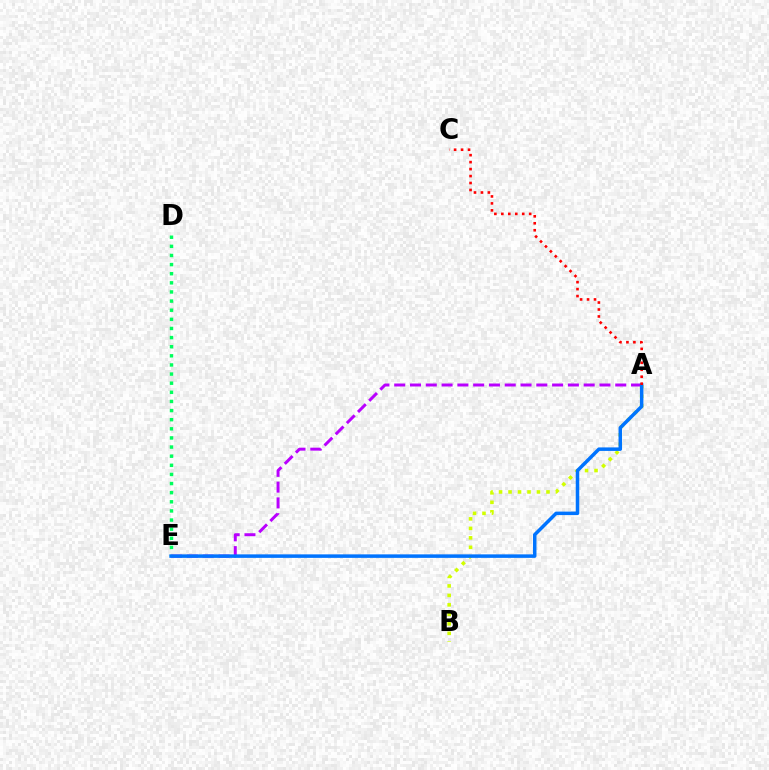{('D', 'E'): [{'color': '#00ff5c', 'line_style': 'dotted', 'thickness': 2.48}], ('A', 'B'): [{'color': '#d1ff00', 'line_style': 'dotted', 'thickness': 2.58}], ('A', 'E'): [{'color': '#b900ff', 'line_style': 'dashed', 'thickness': 2.14}, {'color': '#0074ff', 'line_style': 'solid', 'thickness': 2.52}], ('A', 'C'): [{'color': '#ff0000', 'line_style': 'dotted', 'thickness': 1.89}]}